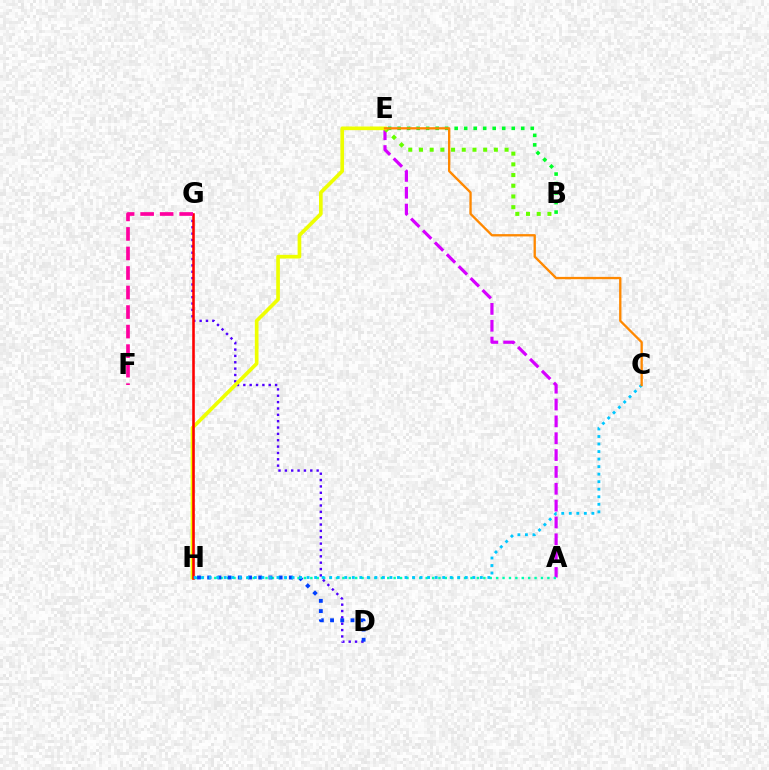{('B', 'E'): [{'color': '#00ff27', 'line_style': 'dotted', 'thickness': 2.58}, {'color': '#66ff00', 'line_style': 'dotted', 'thickness': 2.91}], ('A', 'E'): [{'color': '#d600ff', 'line_style': 'dashed', 'thickness': 2.29}], ('A', 'H'): [{'color': '#00ffaf', 'line_style': 'dotted', 'thickness': 1.74}], ('D', 'G'): [{'color': '#4f00ff', 'line_style': 'dotted', 'thickness': 1.73}], ('E', 'H'): [{'color': '#eeff00', 'line_style': 'solid', 'thickness': 2.64}], ('D', 'H'): [{'color': '#003fff', 'line_style': 'dotted', 'thickness': 2.77}], ('G', 'H'): [{'color': '#ff0000', 'line_style': 'solid', 'thickness': 1.86}], ('F', 'G'): [{'color': '#ff00a0', 'line_style': 'dashed', 'thickness': 2.65}], ('C', 'H'): [{'color': '#00c7ff', 'line_style': 'dotted', 'thickness': 2.05}], ('C', 'E'): [{'color': '#ff8800', 'line_style': 'solid', 'thickness': 1.67}]}